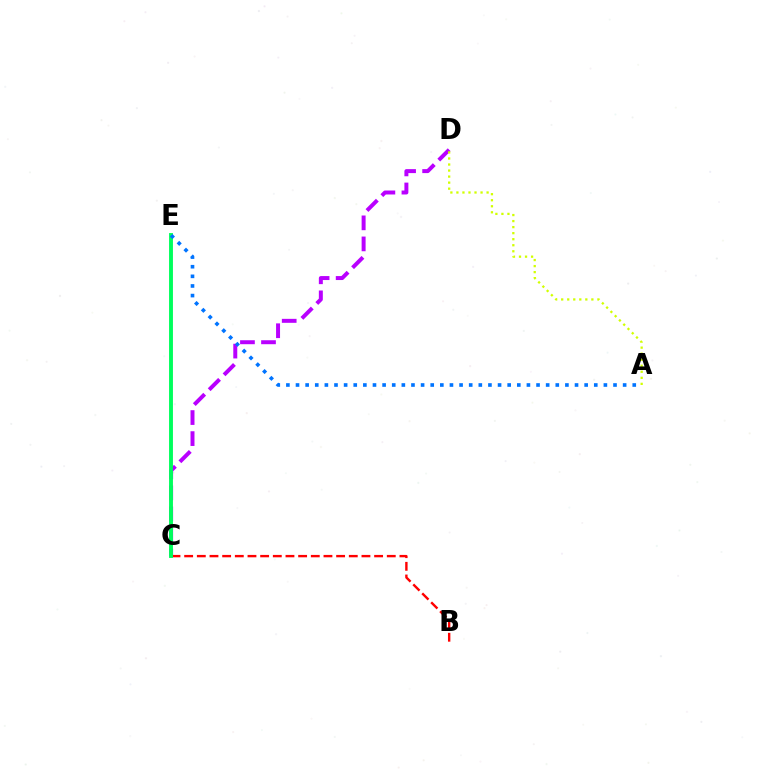{('C', 'D'): [{'color': '#b900ff', 'line_style': 'dashed', 'thickness': 2.86}], ('B', 'C'): [{'color': '#ff0000', 'line_style': 'dashed', 'thickness': 1.72}], ('A', 'D'): [{'color': '#d1ff00', 'line_style': 'dotted', 'thickness': 1.64}], ('C', 'E'): [{'color': '#00ff5c', 'line_style': 'solid', 'thickness': 2.8}], ('A', 'E'): [{'color': '#0074ff', 'line_style': 'dotted', 'thickness': 2.61}]}